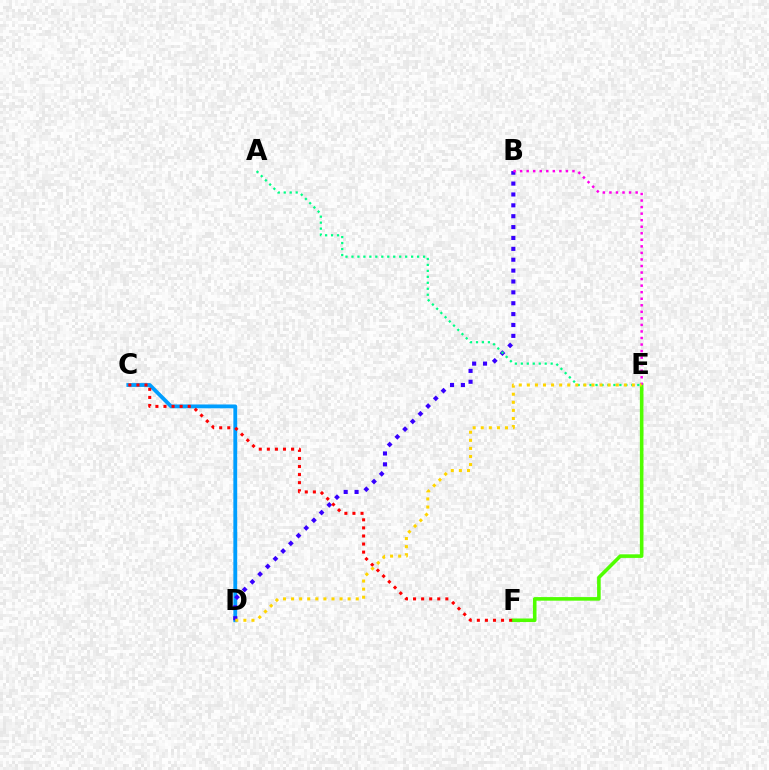{('E', 'F'): [{'color': '#4fff00', 'line_style': 'solid', 'thickness': 2.58}], ('C', 'D'): [{'color': '#009eff', 'line_style': 'solid', 'thickness': 2.76}], ('B', 'D'): [{'color': '#3700ff', 'line_style': 'dotted', 'thickness': 2.96}], ('C', 'F'): [{'color': '#ff0000', 'line_style': 'dotted', 'thickness': 2.19}], ('B', 'E'): [{'color': '#ff00ed', 'line_style': 'dotted', 'thickness': 1.78}], ('A', 'E'): [{'color': '#00ff86', 'line_style': 'dotted', 'thickness': 1.62}], ('D', 'E'): [{'color': '#ffd500', 'line_style': 'dotted', 'thickness': 2.2}]}